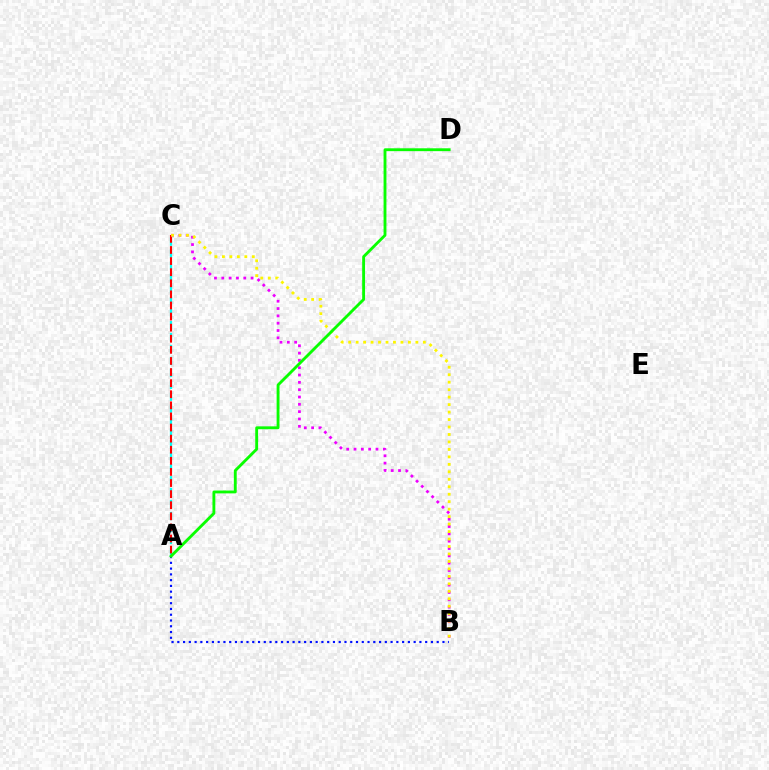{('A', 'C'): [{'color': '#00fff6', 'line_style': 'dashed', 'thickness': 1.62}, {'color': '#ff0000', 'line_style': 'dashed', 'thickness': 1.51}], ('B', 'C'): [{'color': '#ee00ff', 'line_style': 'dotted', 'thickness': 1.99}, {'color': '#fcf500', 'line_style': 'dotted', 'thickness': 2.03}], ('A', 'B'): [{'color': '#0010ff', 'line_style': 'dotted', 'thickness': 1.57}], ('A', 'D'): [{'color': '#08ff00', 'line_style': 'solid', 'thickness': 2.06}]}